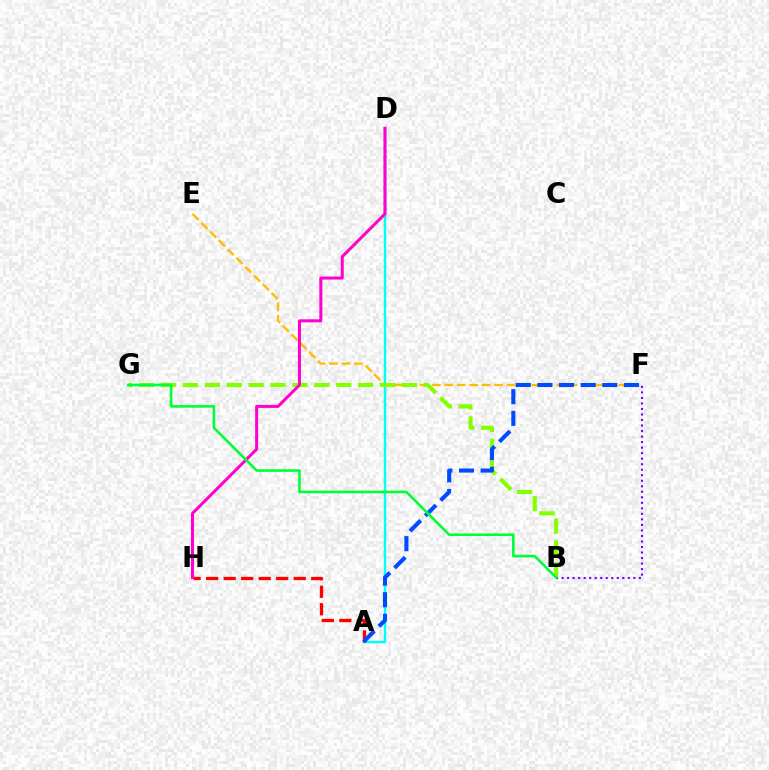{('A', 'D'): [{'color': '#00fff6', 'line_style': 'solid', 'thickness': 1.73}], ('A', 'H'): [{'color': '#ff0000', 'line_style': 'dashed', 'thickness': 2.38}], ('E', 'F'): [{'color': '#ffbd00', 'line_style': 'dashed', 'thickness': 1.69}], ('B', 'G'): [{'color': '#84ff00', 'line_style': 'dashed', 'thickness': 2.97}, {'color': '#00ff39', 'line_style': 'solid', 'thickness': 1.89}], ('A', 'F'): [{'color': '#004bff', 'line_style': 'dashed', 'thickness': 2.94}], ('B', 'F'): [{'color': '#7200ff', 'line_style': 'dotted', 'thickness': 1.5}], ('D', 'H'): [{'color': '#ff00cf', 'line_style': 'solid', 'thickness': 2.18}]}